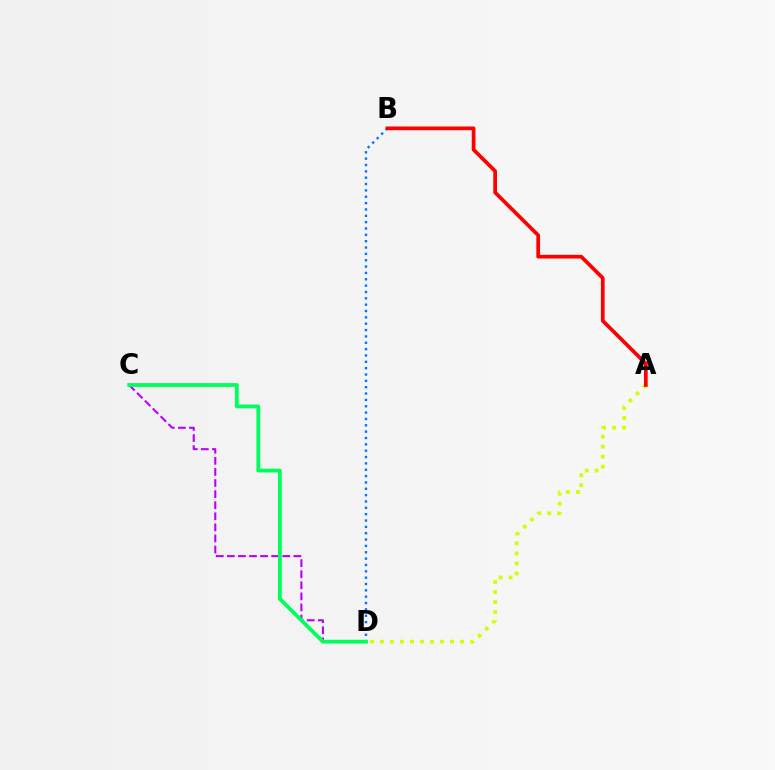{('C', 'D'): [{'color': '#b900ff', 'line_style': 'dashed', 'thickness': 1.51}, {'color': '#00ff5c', 'line_style': 'solid', 'thickness': 2.74}], ('B', 'D'): [{'color': '#0074ff', 'line_style': 'dotted', 'thickness': 1.72}], ('A', 'D'): [{'color': '#d1ff00', 'line_style': 'dotted', 'thickness': 2.72}], ('A', 'B'): [{'color': '#ff0000', 'line_style': 'solid', 'thickness': 2.67}]}